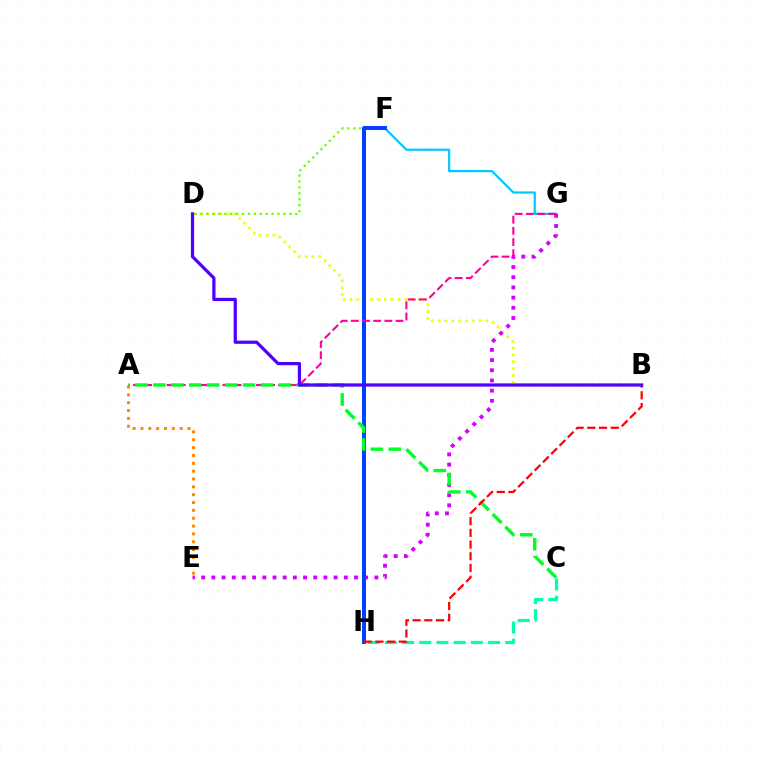{('F', 'G'): [{'color': '#00c7ff', 'line_style': 'solid', 'thickness': 1.58}], ('B', 'D'): [{'color': '#eeff00', 'line_style': 'dotted', 'thickness': 1.86}, {'color': '#4f00ff', 'line_style': 'solid', 'thickness': 2.32}], ('D', 'F'): [{'color': '#66ff00', 'line_style': 'dotted', 'thickness': 1.61}], ('E', 'G'): [{'color': '#d600ff', 'line_style': 'dotted', 'thickness': 2.77}], ('F', 'H'): [{'color': '#003fff', 'line_style': 'solid', 'thickness': 2.87}], ('A', 'G'): [{'color': '#ff00a0', 'line_style': 'dashed', 'thickness': 1.52}], ('A', 'C'): [{'color': '#00ff27', 'line_style': 'dashed', 'thickness': 2.44}], ('C', 'H'): [{'color': '#00ffaf', 'line_style': 'dashed', 'thickness': 2.34}], ('B', 'H'): [{'color': '#ff0000', 'line_style': 'dashed', 'thickness': 1.59}], ('A', 'E'): [{'color': '#ff8800', 'line_style': 'dotted', 'thickness': 2.13}]}